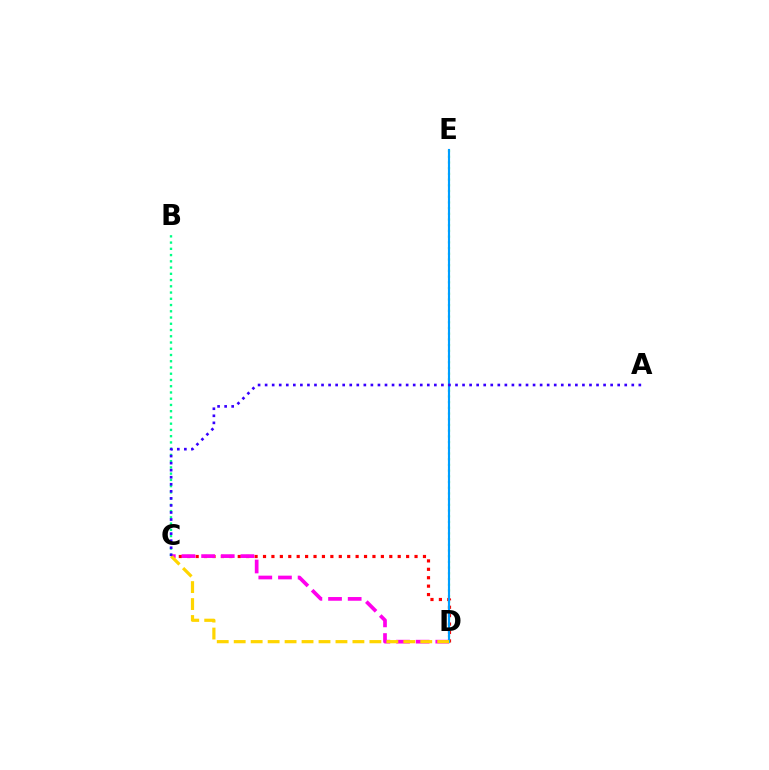{('C', 'D'): [{'color': '#ff0000', 'line_style': 'dotted', 'thickness': 2.29}, {'color': '#ff00ed', 'line_style': 'dashed', 'thickness': 2.67}, {'color': '#ffd500', 'line_style': 'dashed', 'thickness': 2.3}], ('B', 'C'): [{'color': '#00ff86', 'line_style': 'dotted', 'thickness': 1.7}], ('D', 'E'): [{'color': '#4fff00', 'line_style': 'dotted', 'thickness': 1.55}, {'color': '#009eff', 'line_style': 'solid', 'thickness': 1.54}], ('A', 'C'): [{'color': '#3700ff', 'line_style': 'dotted', 'thickness': 1.92}]}